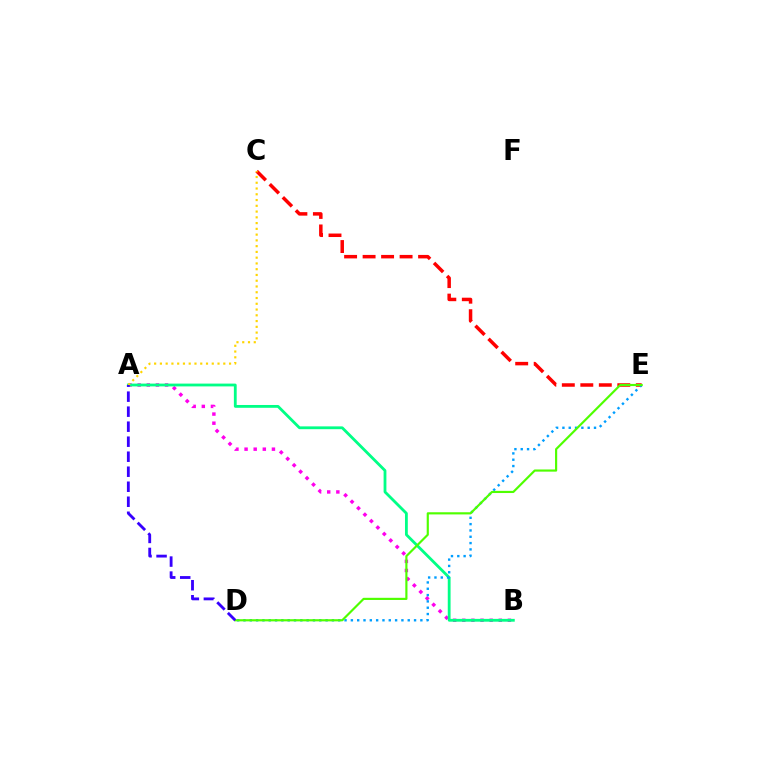{('A', 'B'): [{'color': '#ff00ed', 'line_style': 'dotted', 'thickness': 2.48}, {'color': '#00ff86', 'line_style': 'solid', 'thickness': 2.02}], ('C', 'E'): [{'color': '#ff0000', 'line_style': 'dashed', 'thickness': 2.51}], ('D', 'E'): [{'color': '#009eff', 'line_style': 'dotted', 'thickness': 1.72}, {'color': '#4fff00', 'line_style': 'solid', 'thickness': 1.56}], ('A', 'C'): [{'color': '#ffd500', 'line_style': 'dotted', 'thickness': 1.57}], ('A', 'D'): [{'color': '#3700ff', 'line_style': 'dashed', 'thickness': 2.04}]}